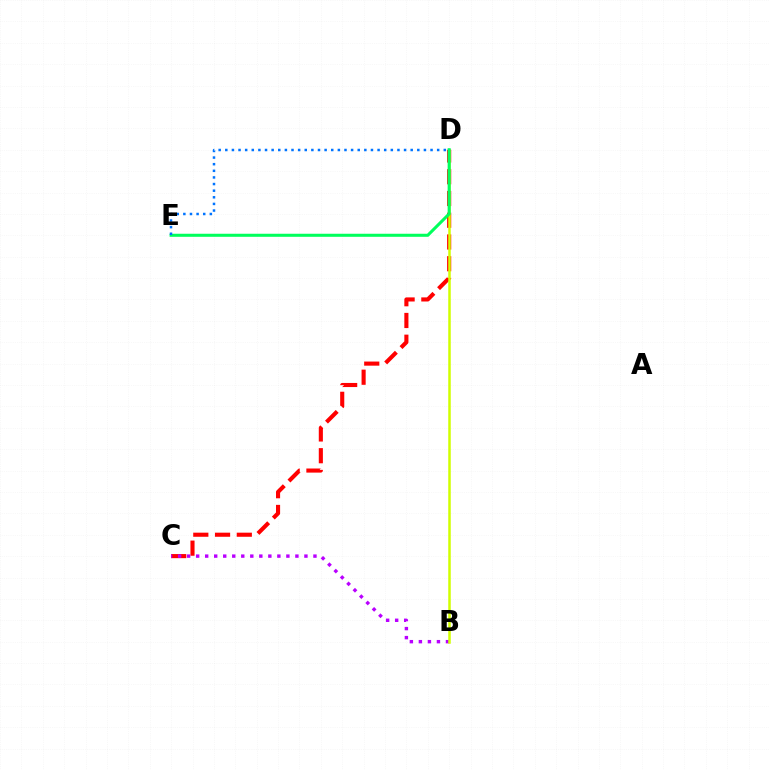{('C', 'D'): [{'color': '#ff0000', 'line_style': 'dashed', 'thickness': 2.95}], ('B', 'C'): [{'color': '#b900ff', 'line_style': 'dotted', 'thickness': 2.45}], ('B', 'D'): [{'color': '#d1ff00', 'line_style': 'solid', 'thickness': 1.81}], ('D', 'E'): [{'color': '#00ff5c', 'line_style': 'solid', 'thickness': 2.2}, {'color': '#0074ff', 'line_style': 'dotted', 'thickness': 1.8}]}